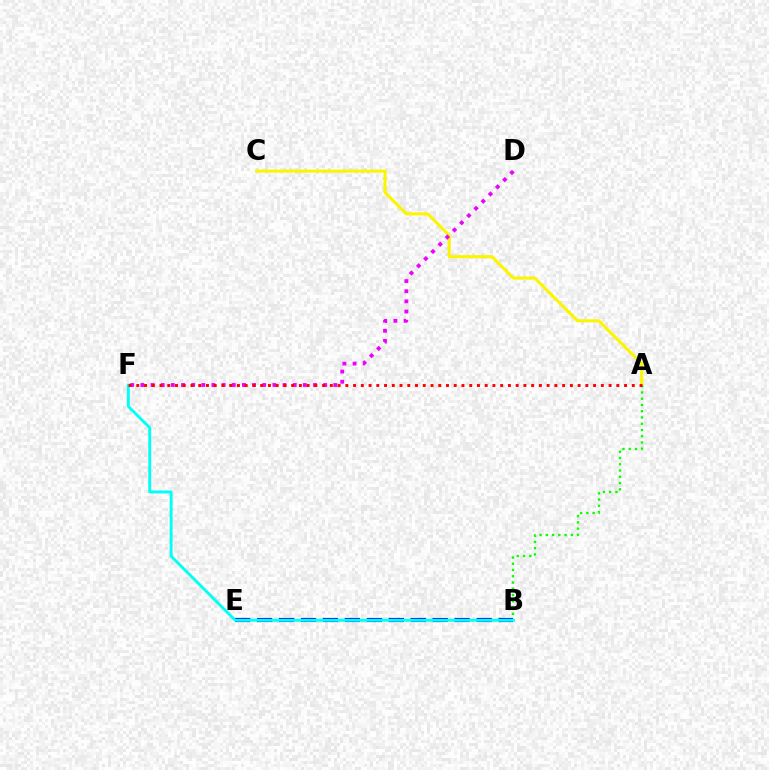{('B', 'E'): [{'color': '#0010ff', 'line_style': 'dashed', 'thickness': 2.98}], ('A', 'C'): [{'color': '#fcf500', 'line_style': 'solid', 'thickness': 2.22}], ('A', 'B'): [{'color': '#08ff00', 'line_style': 'dotted', 'thickness': 1.7}], ('D', 'F'): [{'color': '#ee00ff', 'line_style': 'dotted', 'thickness': 2.76}], ('B', 'F'): [{'color': '#00fff6', 'line_style': 'solid', 'thickness': 2.09}], ('A', 'F'): [{'color': '#ff0000', 'line_style': 'dotted', 'thickness': 2.1}]}